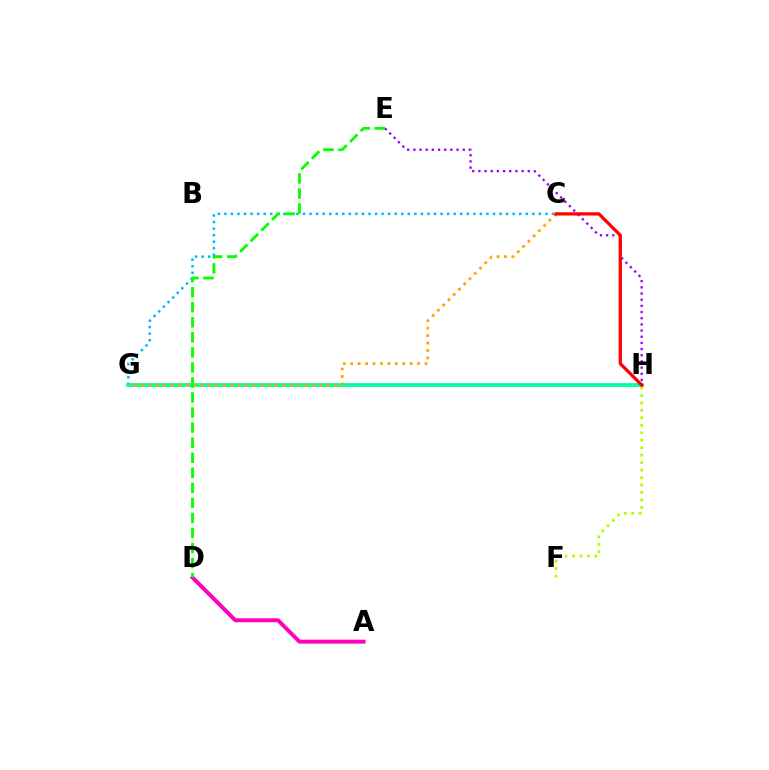{('C', 'G'): [{'color': '#00b5ff', 'line_style': 'dotted', 'thickness': 1.78}, {'color': '#ffa500', 'line_style': 'dotted', 'thickness': 2.02}], ('G', 'H'): [{'color': '#0010ff', 'line_style': 'dotted', 'thickness': 1.59}, {'color': '#00ff9d', 'line_style': 'solid', 'thickness': 2.68}], ('A', 'D'): [{'color': '#ff00bd', 'line_style': 'solid', 'thickness': 2.85}], ('E', 'H'): [{'color': '#9b00ff', 'line_style': 'dotted', 'thickness': 1.68}], ('F', 'H'): [{'color': '#b3ff00', 'line_style': 'dotted', 'thickness': 2.03}], ('D', 'E'): [{'color': '#08ff00', 'line_style': 'dashed', 'thickness': 2.04}], ('C', 'H'): [{'color': '#ff0000', 'line_style': 'solid', 'thickness': 2.35}]}